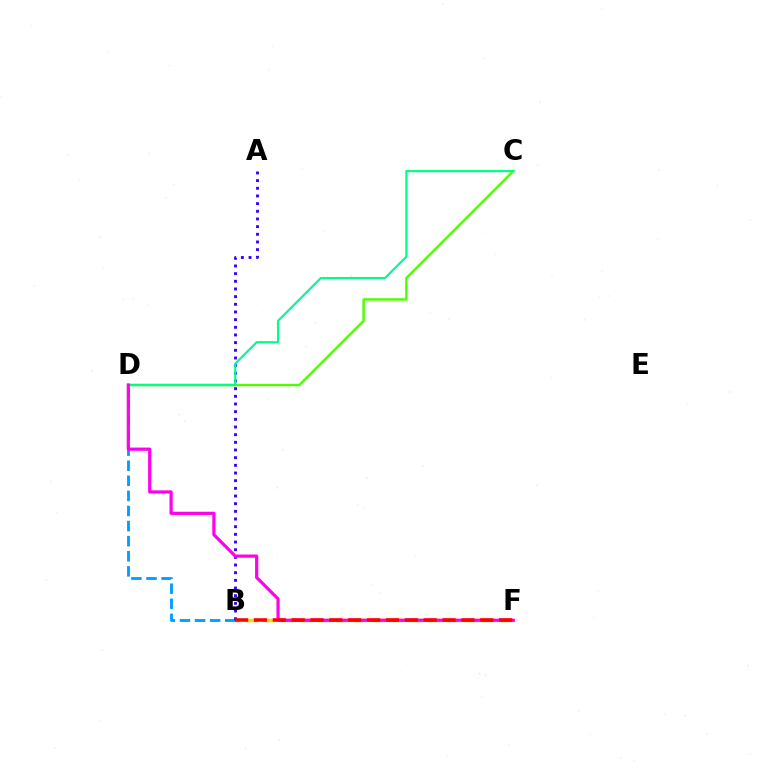{('B', 'D'): [{'color': '#009eff', 'line_style': 'dashed', 'thickness': 2.05}], ('B', 'F'): [{'color': '#ffd500', 'line_style': 'dashed', 'thickness': 2.49}, {'color': '#ff0000', 'line_style': 'dashed', 'thickness': 2.56}], ('C', 'D'): [{'color': '#4fff00', 'line_style': 'solid', 'thickness': 1.77}, {'color': '#00ff86', 'line_style': 'solid', 'thickness': 1.57}], ('A', 'B'): [{'color': '#3700ff', 'line_style': 'dotted', 'thickness': 2.08}], ('D', 'F'): [{'color': '#ff00ed', 'line_style': 'solid', 'thickness': 2.31}]}